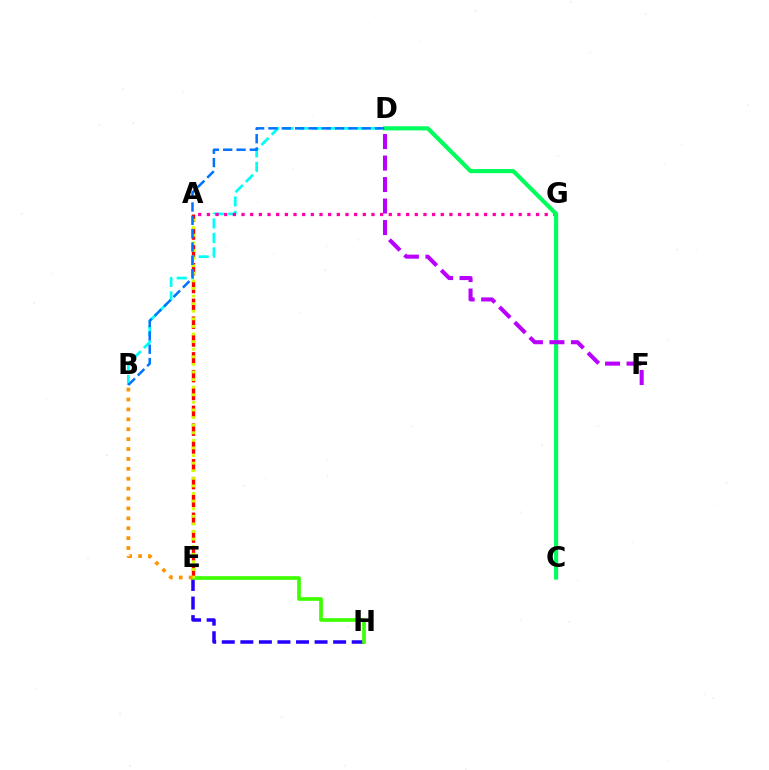{('A', 'E'): [{'color': '#ff0000', 'line_style': 'dashed', 'thickness': 2.42}, {'color': '#d1ff00', 'line_style': 'dotted', 'thickness': 2.06}], ('E', 'H'): [{'color': '#2500ff', 'line_style': 'dashed', 'thickness': 2.52}, {'color': '#3dff00', 'line_style': 'solid', 'thickness': 2.64}], ('B', 'D'): [{'color': '#00fff6', 'line_style': 'dashed', 'thickness': 1.97}, {'color': '#0074ff', 'line_style': 'dashed', 'thickness': 1.81}], ('A', 'G'): [{'color': '#ff00ac', 'line_style': 'dotted', 'thickness': 2.35}], ('C', 'D'): [{'color': '#00ff5c', 'line_style': 'solid', 'thickness': 2.98}], ('D', 'F'): [{'color': '#b900ff', 'line_style': 'dashed', 'thickness': 2.92}], ('B', 'E'): [{'color': '#ff9400', 'line_style': 'dotted', 'thickness': 2.69}]}